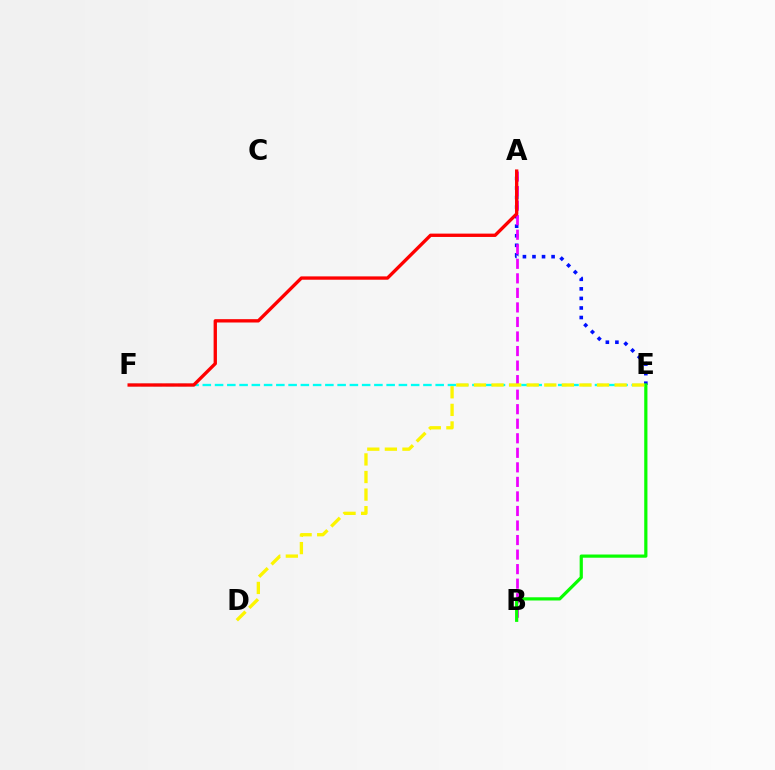{('A', 'E'): [{'color': '#0010ff', 'line_style': 'dotted', 'thickness': 2.6}], ('E', 'F'): [{'color': '#00fff6', 'line_style': 'dashed', 'thickness': 1.66}], ('A', 'B'): [{'color': '#ee00ff', 'line_style': 'dashed', 'thickness': 1.98}], ('A', 'F'): [{'color': '#ff0000', 'line_style': 'solid', 'thickness': 2.4}], ('B', 'E'): [{'color': '#08ff00', 'line_style': 'solid', 'thickness': 2.3}], ('D', 'E'): [{'color': '#fcf500', 'line_style': 'dashed', 'thickness': 2.39}]}